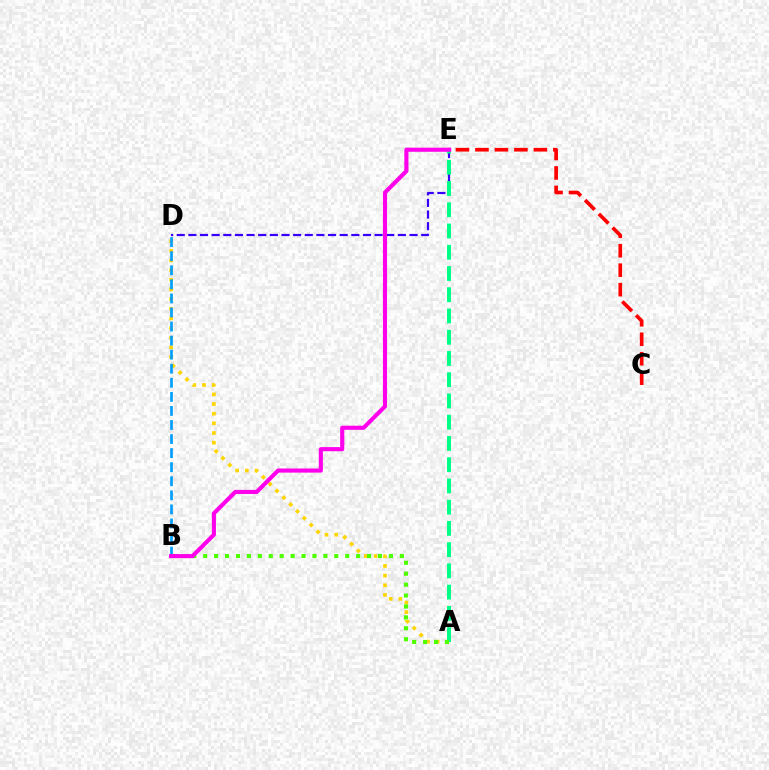{('C', 'E'): [{'color': '#ff0000', 'line_style': 'dashed', 'thickness': 2.65}], ('A', 'D'): [{'color': '#ffd500', 'line_style': 'dotted', 'thickness': 2.62}], ('D', 'E'): [{'color': '#3700ff', 'line_style': 'dashed', 'thickness': 1.58}], ('B', 'D'): [{'color': '#009eff', 'line_style': 'dashed', 'thickness': 1.91}], ('A', 'E'): [{'color': '#00ff86', 'line_style': 'dashed', 'thickness': 2.89}], ('A', 'B'): [{'color': '#4fff00', 'line_style': 'dotted', 'thickness': 2.97}], ('B', 'E'): [{'color': '#ff00ed', 'line_style': 'solid', 'thickness': 2.97}]}